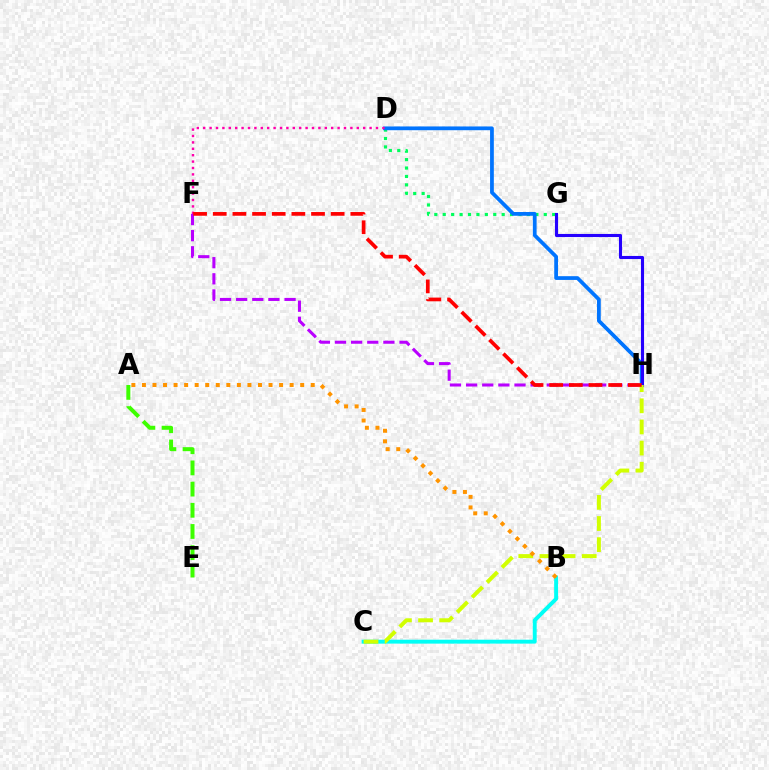{('F', 'H'): [{'color': '#b900ff', 'line_style': 'dashed', 'thickness': 2.19}, {'color': '#ff0000', 'line_style': 'dashed', 'thickness': 2.67}], ('D', 'G'): [{'color': '#00ff5c', 'line_style': 'dotted', 'thickness': 2.29}], ('D', 'H'): [{'color': '#0074ff', 'line_style': 'solid', 'thickness': 2.71}], ('G', 'H'): [{'color': '#2500ff', 'line_style': 'solid', 'thickness': 2.23}], ('B', 'C'): [{'color': '#00fff6', 'line_style': 'solid', 'thickness': 2.81}], ('D', 'F'): [{'color': '#ff00ac', 'line_style': 'dotted', 'thickness': 1.74}], ('C', 'H'): [{'color': '#d1ff00', 'line_style': 'dashed', 'thickness': 2.87}], ('A', 'B'): [{'color': '#ff9400', 'line_style': 'dotted', 'thickness': 2.87}], ('A', 'E'): [{'color': '#3dff00', 'line_style': 'dashed', 'thickness': 2.88}]}